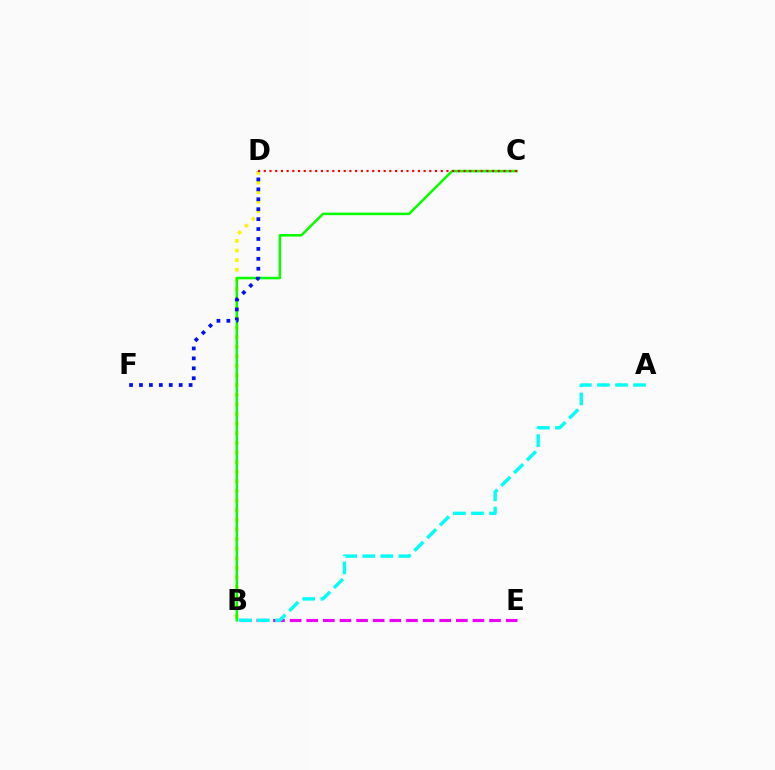{('B', 'D'): [{'color': '#fcf500', 'line_style': 'dotted', 'thickness': 2.61}], ('B', 'E'): [{'color': '#ee00ff', 'line_style': 'dashed', 'thickness': 2.26}], ('A', 'B'): [{'color': '#00fff6', 'line_style': 'dashed', 'thickness': 2.45}], ('B', 'C'): [{'color': '#08ff00', 'line_style': 'solid', 'thickness': 1.84}], ('C', 'D'): [{'color': '#ff0000', 'line_style': 'dotted', 'thickness': 1.55}], ('D', 'F'): [{'color': '#0010ff', 'line_style': 'dotted', 'thickness': 2.7}]}